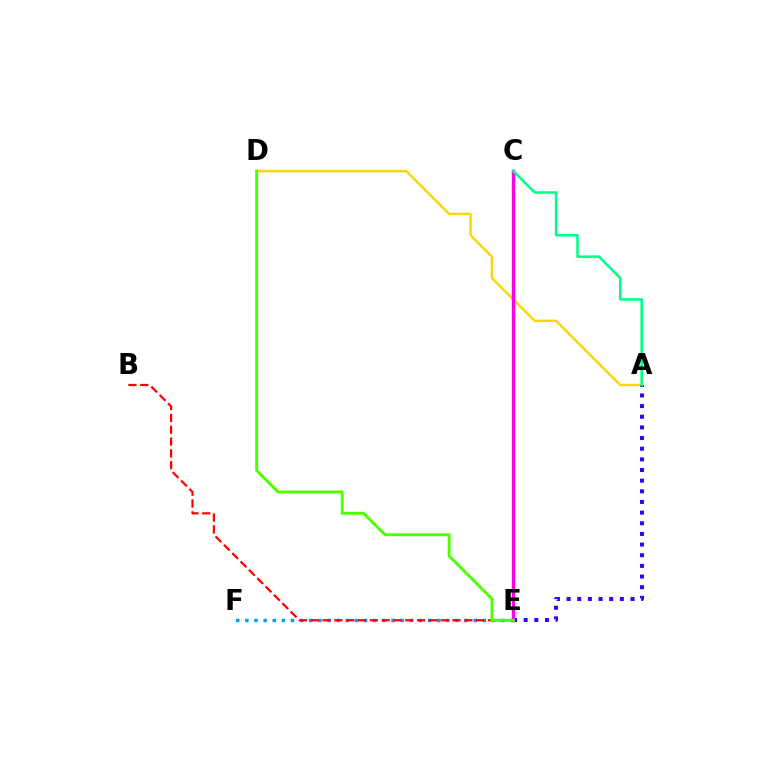{('E', 'F'): [{'color': '#009eff', 'line_style': 'dotted', 'thickness': 2.48}], ('A', 'D'): [{'color': '#ffd500', 'line_style': 'solid', 'thickness': 1.74}], ('A', 'E'): [{'color': '#3700ff', 'line_style': 'dotted', 'thickness': 2.89}], ('B', 'E'): [{'color': '#ff0000', 'line_style': 'dashed', 'thickness': 1.6}], ('C', 'E'): [{'color': '#ff00ed', 'line_style': 'solid', 'thickness': 2.46}], ('A', 'C'): [{'color': '#00ff86', 'line_style': 'solid', 'thickness': 1.84}], ('D', 'E'): [{'color': '#4fff00', 'line_style': 'solid', 'thickness': 2.12}]}